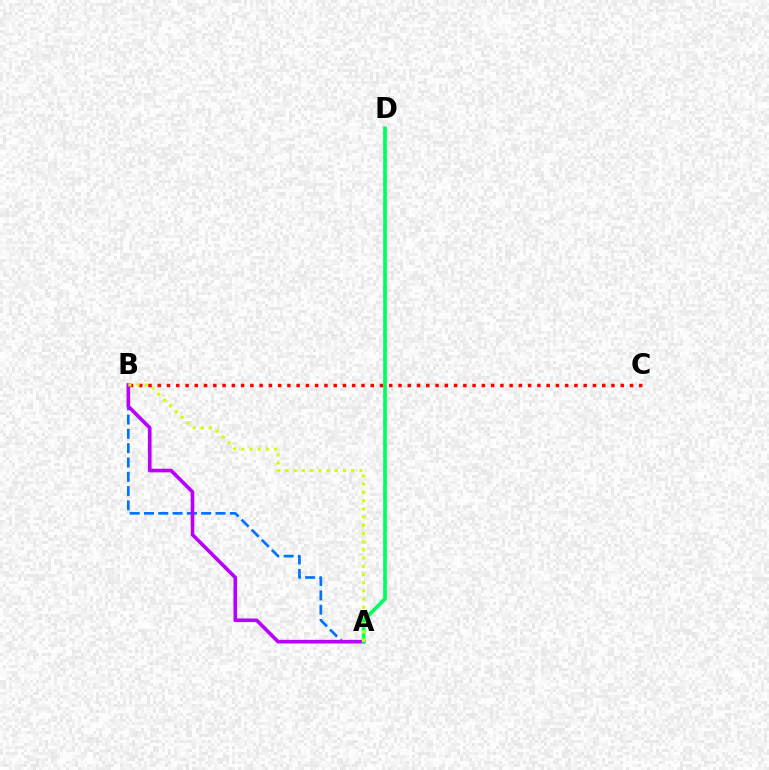{('A', 'B'): [{'color': '#0074ff', 'line_style': 'dashed', 'thickness': 1.94}, {'color': '#b900ff', 'line_style': 'solid', 'thickness': 2.61}, {'color': '#d1ff00', 'line_style': 'dotted', 'thickness': 2.23}], ('B', 'C'): [{'color': '#ff0000', 'line_style': 'dotted', 'thickness': 2.52}], ('A', 'D'): [{'color': '#00ff5c', 'line_style': 'solid', 'thickness': 2.66}]}